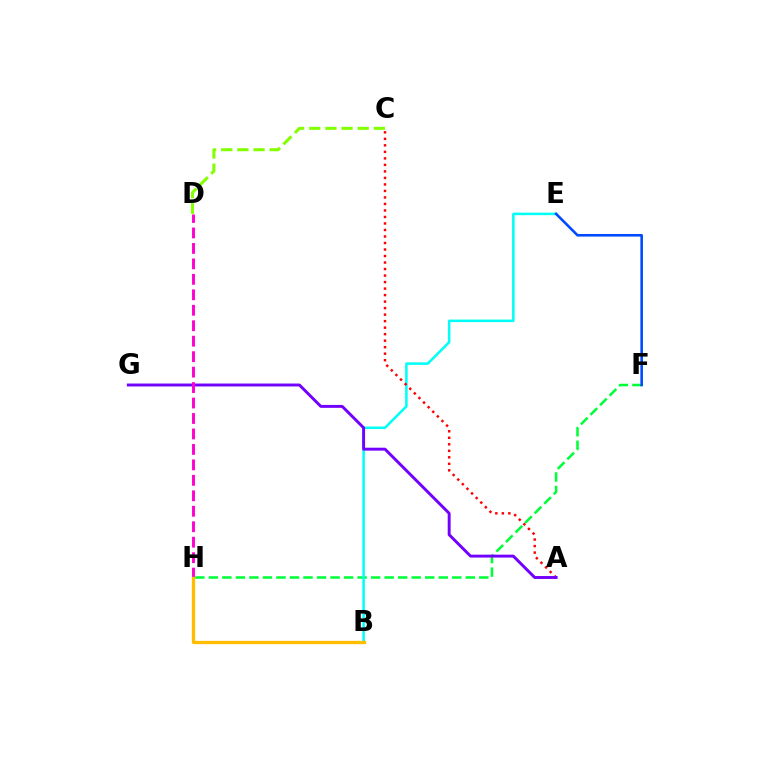{('F', 'H'): [{'color': '#00ff39', 'line_style': 'dashed', 'thickness': 1.84}], ('B', 'E'): [{'color': '#00fff6', 'line_style': 'solid', 'thickness': 1.82}], ('E', 'F'): [{'color': '#004bff', 'line_style': 'solid', 'thickness': 1.87}], ('C', 'D'): [{'color': '#84ff00', 'line_style': 'dashed', 'thickness': 2.19}], ('A', 'C'): [{'color': '#ff0000', 'line_style': 'dotted', 'thickness': 1.77}], ('A', 'G'): [{'color': '#7200ff', 'line_style': 'solid', 'thickness': 2.11}], ('D', 'H'): [{'color': '#ff00cf', 'line_style': 'dashed', 'thickness': 2.1}], ('B', 'H'): [{'color': '#ffbd00', 'line_style': 'solid', 'thickness': 2.38}]}